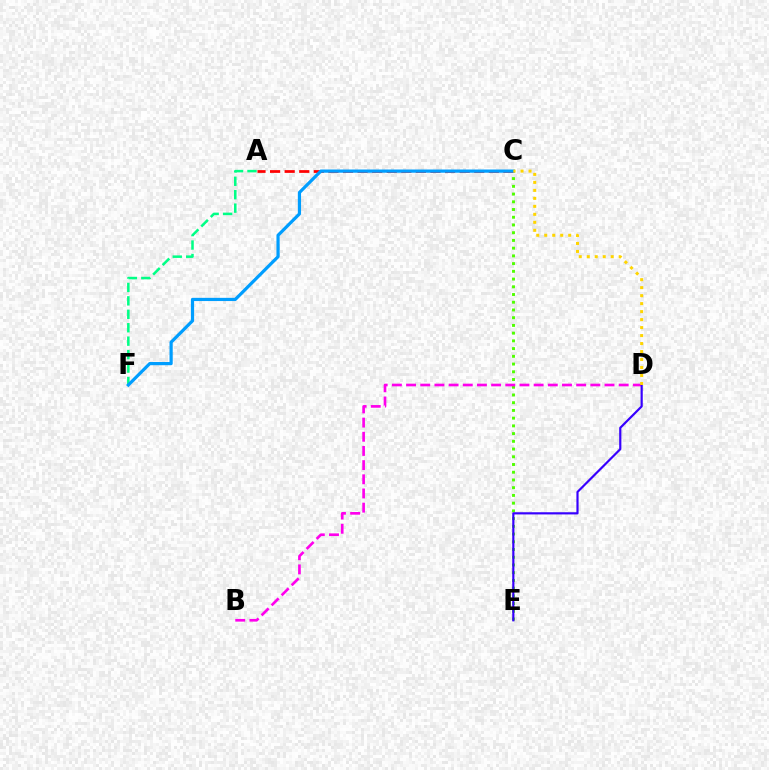{('A', 'F'): [{'color': '#00ff86', 'line_style': 'dashed', 'thickness': 1.82}], ('C', 'E'): [{'color': '#4fff00', 'line_style': 'dotted', 'thickness': 2.1}], ('A', 'C'): [{'color': '#ff0000', 'line_style': 'dashed', 'thickness': 1.98}], ('B', 'D'): [{'color': '#ff00ed', 'line_style': 'dashed', 'thickness': 1.93}], ('D', 'E'): [{'color': '#3700ff', 'line_style': 'solid', 'thickness': 1.57}], ('C', 'F'): [{'color': '#009eff', 'line_style': 'solid', 'thickness': 2.31}], ('C', 'D'): [{'color': '#ffd500', 'line_style': 'dotted', 'thickness': 2.17}]}